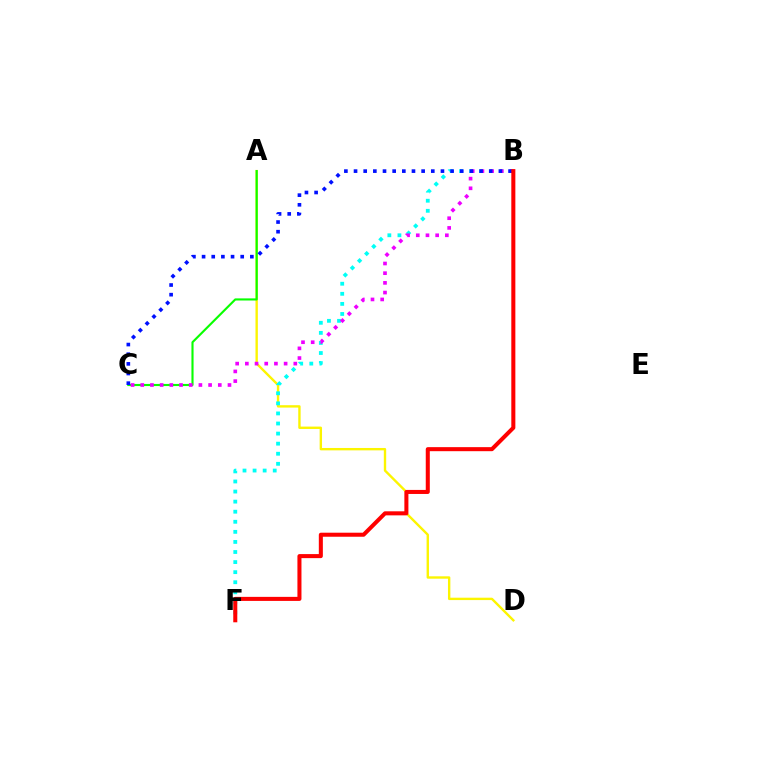{('A', 'D'): [{'color': '#fcf500', 'line_style': 'solid', 'thickness': 1.71}], ('A', 'C'): [{'color': '#08ff00', 'line_style': 'solid', 'thickness': 1.53}], ('B', 'F'): [{'color': '#00fff6', 'line_style': 'dotted', 'thickness': 2.74}, {'color': '#ff0000', 'line_style': 'solid', 'thickness': 2.91}], ('B', 'C'): [{'color': '#ee00ff', 'line_style': 'dotted', 'thickness': 2.63}, {'color': '#0010ff', 'line_style': 'dotted', 'thickness': 2.62}]}